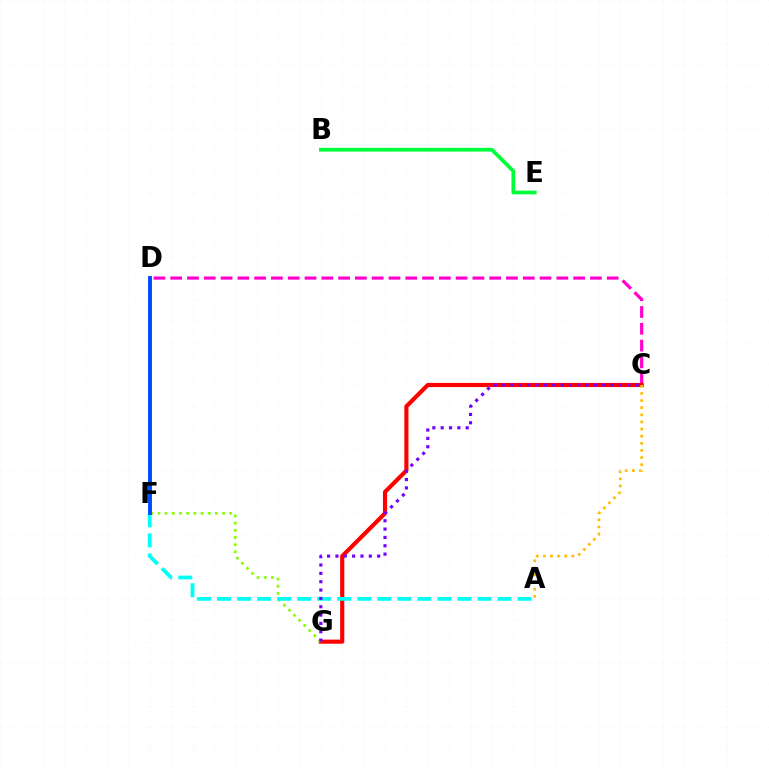{('C', 'D'): [{'color': '#ff00cf', 'line_style': 'dashed', 'thickness': 2.28}], ('C', 'G'): [{'color': '#ff0000', 'line_style': 'solid', 'thickness': 2.98}, {'color': '#7200ff', 'line_style': 'dotted', 'thickness': 2.27}], ('B', 'E'): [{'color': '#00ff39', 'line_style': 'solid', 'thickness': 2.7}], ('F', 'G'): [{'color': '#84ff00', 'line_style': 'dotted', 'thickness': 1.95}], ('A', 'F'): [{'color': '#00fff6', 'line_style': 'dashed', 'thickness': 2.72}], ('D', 'F'): [{'color': '#004bff', 'line_style': 'solid', 'thickness': 2.82}], ('A', 'C'): [{'color': '#ffbd00', 'line_style': 'dotted', 'thickness': 1.93}]}